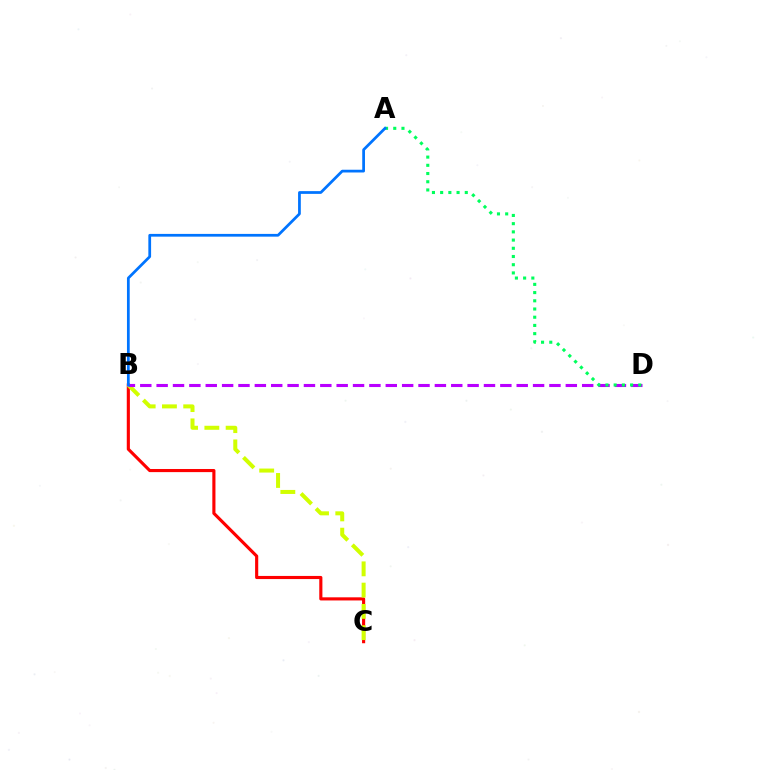{('B', 'C'): [{'color': '#ff0000', 'line_style': 'solid', 'thickness': 2.25}, {'color': '#d1ff00', 'line_style': 'dashed', 'thickness': 2.89}], ('B', 'D'): [{'color': '#b900ff', 'line_style': 'dashed', 'thickness': 2.22}], ('A', 'D'): [{'color': '#00ff5c', 'line_style': 'dotted', 'thickness': 2.23}], ('A', 'B'): [{'color': '#0074ff', 'line_style': 'solid', 'thickness': 1.98}]}